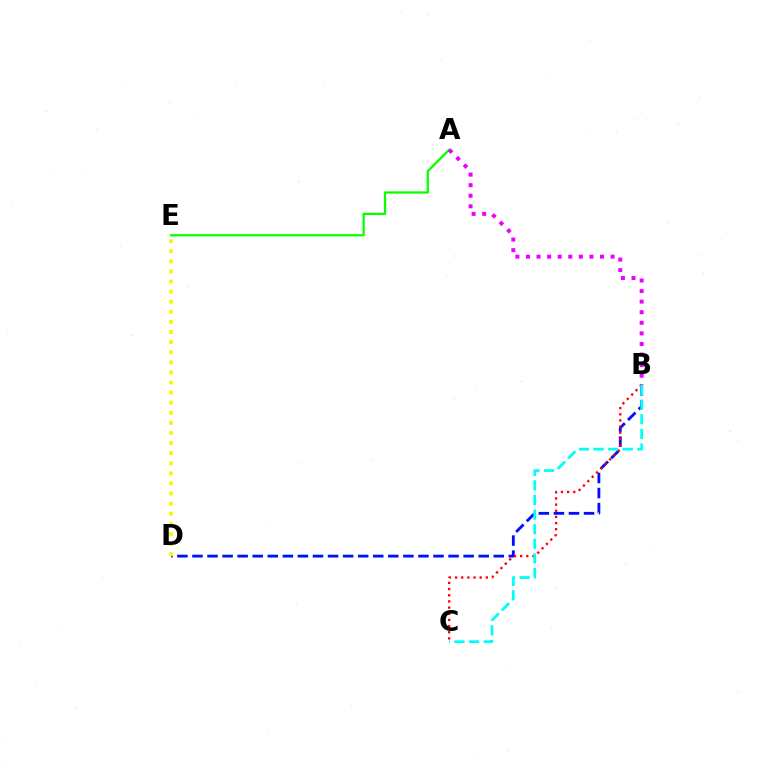{('B', 'D'): [{'color': '#0010ff', 'line_style': 'dashed', 'thickness': 2.05}], ('B', 'C'): [{'color': '#ff0000', 'line_style': 'dotted', 'thickness': 1.67}, {'color': '#00fff6', 'line_style': 'dashed', 'thickness': 1.98}], ('A', 'E'): [{'color': '#08ff00', 'line_style': 'solid', 'thickness': 1.63}], ('A', 'B'): [{'color': '#ee00ff', 'line_style': 'dotted', 'thickness': 2.87}], ('D', 'E'): [{'color': '#fcf500', 'line_style': 'dotted', 'thickness': 2.74}]}